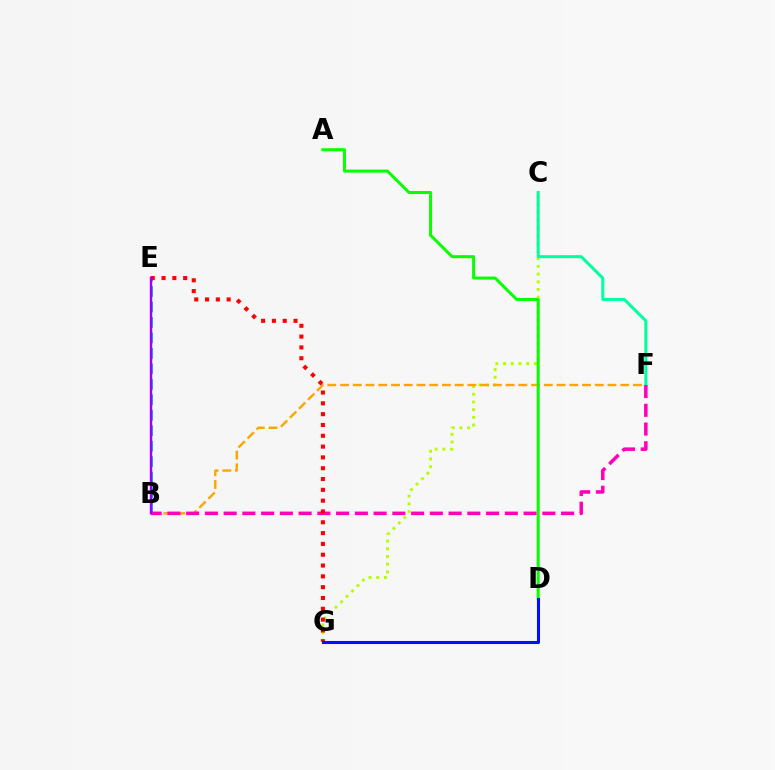{('C', 'G'): [{'color': '#b3ff00', 'line_style': 'dotted', 'thickness': 2.09}], ('C', 'F'): [{'color': '#00ff9d', 'line_style': 'solid', 'thickness': 2.16}], ('B', 'F'): [{'color': '#ffa500', 'line_style': 'dashed', 'thickness': 1.73}, {'color': '#ff00bd', 'line_style': 'dashed', 'thickness': 2.55}], ('B', 'E'): [{'color': '#00b5ff', 'line_style': 'dashed', 'thickness': 2.1}, {'color': '#9b00ff', 'line_style': 'solid', 'thickness': 1.73}], ('E', 'G'): [{'color': '#ff0000', 'line_style': 'dotted', 'thickness': 2.94}], ('A', 'D'): [{'color': '#08ff00', 'line_style': 'solid', 'thickness': 2.17}], ('D', 'G'): [{'color': '#0010ff', 'line_style': 'solid', 'thickness': 2.21}]}